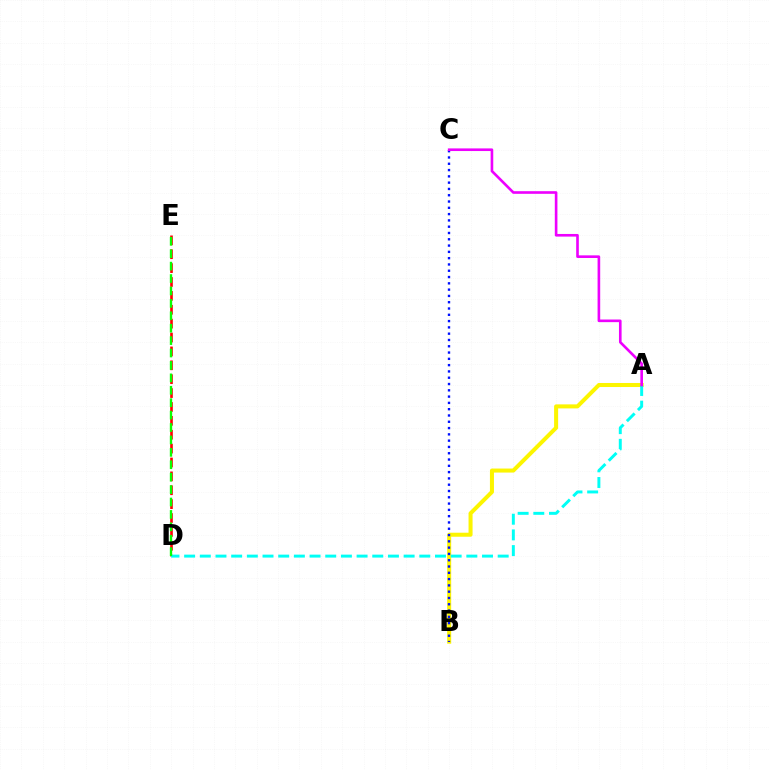{('A', 'B'): [{'color': '#fcf500', 'line_style': 'solid', 'thickness': 2.9}], ('B', 'C'): [{'color': '#0010ff', 'line_style': 'dotted', 'thickness': 1.71}], ('D', 'E'): [{'color': '#ff0000', 'line_style': 'dashed', 'thickness': 1.89}, {'color': '#08ff00', 'line_style': 'dashed', 'thickness': 1.69}], ('A', 'D'): [{'color': '#00fff6', 'line_style': 'dashed', 'thickness': 2.13}], ('A', 'C'): [{'color': '#ee00ff', 'line_style': 'solid', 'thickness': 1.9}]}